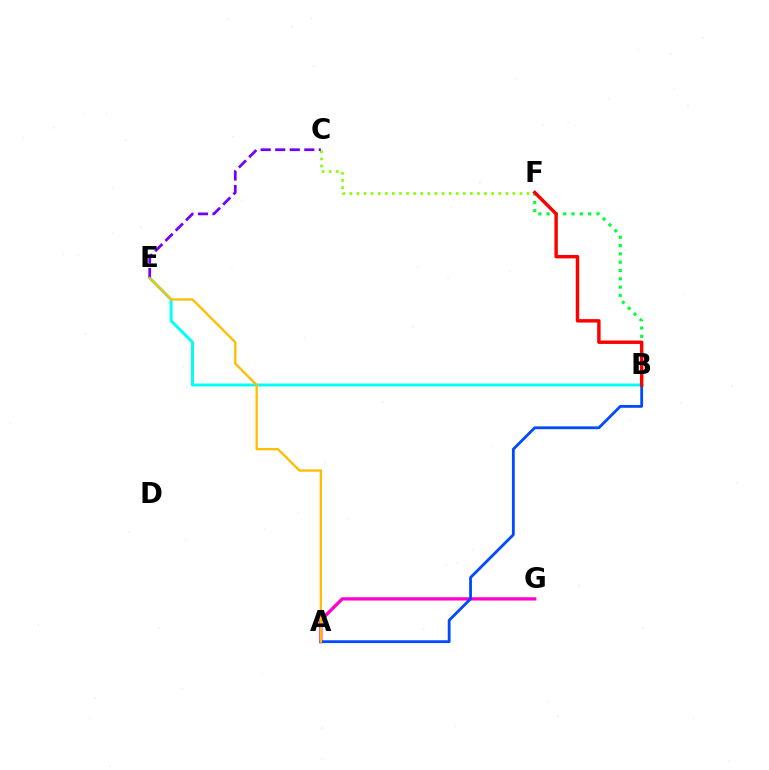{('B', 'F'): [{'color': '#00ff39', 'line_style': 'dotted', 'thickness': 2.26}, {'color': '#ff0000', 'line_style': 'solid', 'thickness': 2.47}], ('A', 'G'): [{'color': '#ff00cf', 'line_style': 'solid', 'thickness': 2.36}], ('C', 'F'): [{'color': '#84ff00', 'line_style': 'dotted', 'thickness': 1.93}], ('B', 'E'): [{'color': '#00fff6', 'line_style': 'solid', 'thickness': 2.12}], ('C', 'E'): [{'color': '#7200ff', 'line_style': 'dashed', 'thickness': 1.98}], ('A', 'B'): [{'color': '#004bff', 'line_style': 'solid', 'thickness': 2.02}], ('A', 'E'): [{'color': '#ffbd00', 'line_style': 'solid', 'thickness': 1.68}]}